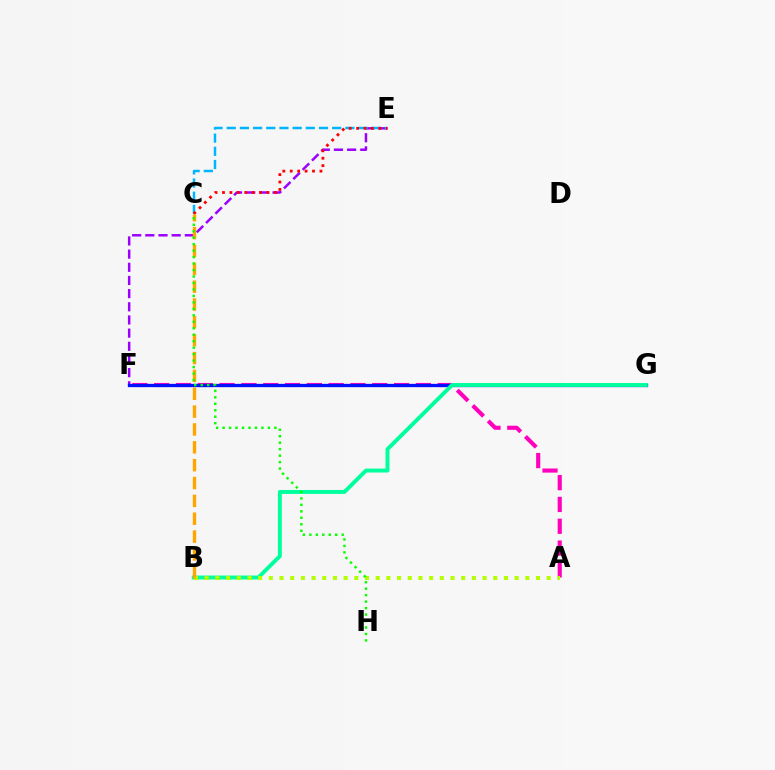{('E', 'F'): [{'color': '#9b00ff', 'line_style': 'dashed', 'thickness': 1.79}], ('A', 'F'): [{'color': '#ff00bd', 'line_style': 'dashed', 'thickness': 2.96}], ('F', 'G'): [{'color': '#0010ff', 'line_style': 'solid', 'thickness': 2.37}], ('C', 'E'): [{'color': '#00b5ff', 'line_style': 'dashed', 'thickness': 1.79}, {'color': '#ff0000', 'line_style': 'dotted', 'thickness': 2.02}], ('B', 'G'): [{'color': '#00ff9d', 'line_style': 'solid', 'thickness': 2.83}], ('A', 'B'): [{'color': '#b3ff00', 'line_style': 'dotted', 'thickness': 2.9}], ('B', 'C'): [{'color': '#ffa500', 'line_style': 'dashed', 'thickness': 2.42}], ('C', 'H'): [{'color': '#08ff00', 'line_style': 'dotted', 'thickness': 1.76}]}